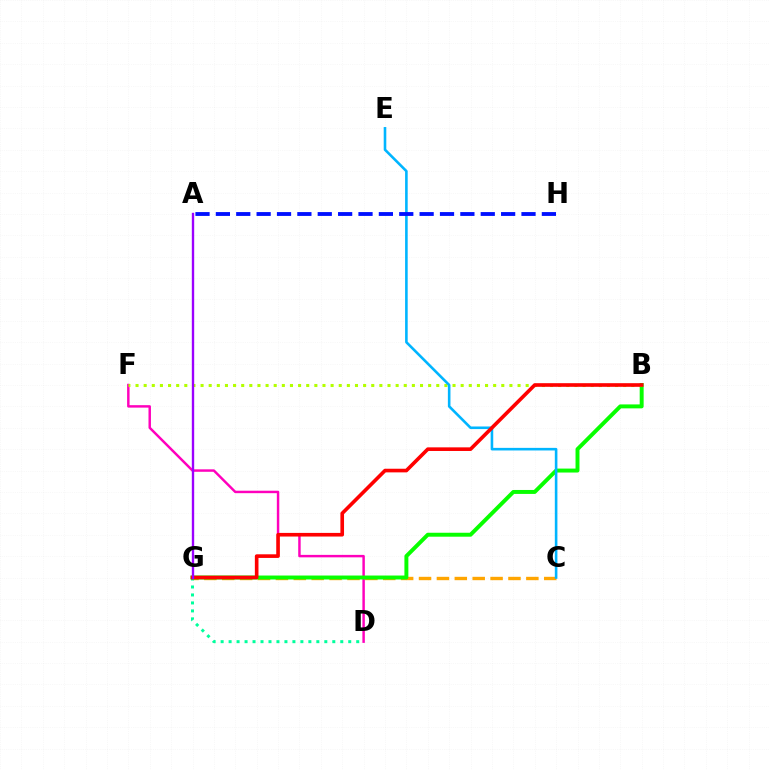{('D', 'G'): [{'color': '#00ff9d', 'line_style': 'dotted', 'thickness': 2.17}], ('D', 'F'): [{'color': '#ff00bd', 'line_style': 'solid', 'thickness': 1.77}], ('C', 'G'): [{'color': '#ffa500', 'line_style': 'dashed', 'thickness': 2.43}], ('B', 'G'): [{'color': '#08ff00', 'line_style': 'solid', 'thickness': 2.84}, {'color': '#ff0000', 'line_style': 'solid', 'thickness': 2.61}], ('B', 'F'): [{'color': '#b3ff00', 'line_style': 'dotted', 'thickness': 2.21}], ('C', 'E'): [{'color': '#00b5ff', 'line_style': 'solid', 'thickness': 1.87}], ('A', 'G'): [{'color': '#9b00ff', 'line_style': 'solid', 'thickness': 1.7}], ('A', 'H'): [{'color': '#0010ff', 'line_style': 'dashed', 'thickness': 2.77}]}